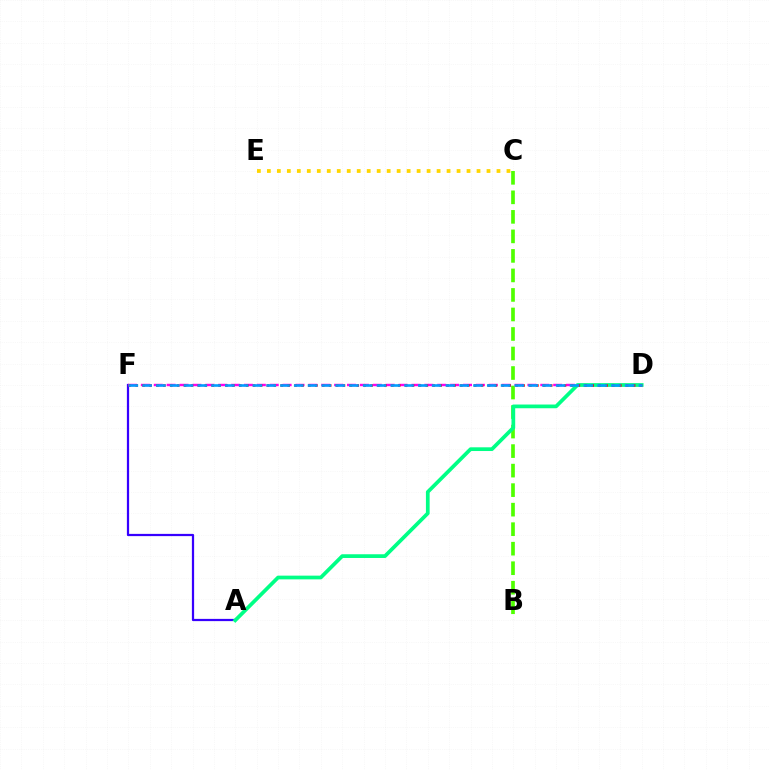{('A', 'F'): [{'color': '#3700ff', 'line_style': 'solid', 'thickness': 1.61}], ('C', 'E'): [{'color': '#ffd500', 'line_style': 'dotted', 'thickness': 2.71}], ('B', 'C'): [{'color': '#4fff00', 'line_style': 'dashed', 'thickness': 2.65}], ('D', 'F'): [{'color': '#ff00ed', 'line_style': 'dashed', 'thickness': 1.75}, {'color': '#ff0000', 'line_style': 'dotted', 'thickness': 1.88}, {'color': '#009eff', 'line_style': 'dashed', 'thickness': 1.87}], ('A', 'D'): [{'color': '#00ff86', 'line_style': 'solid', 'thickness': 2.68}]}